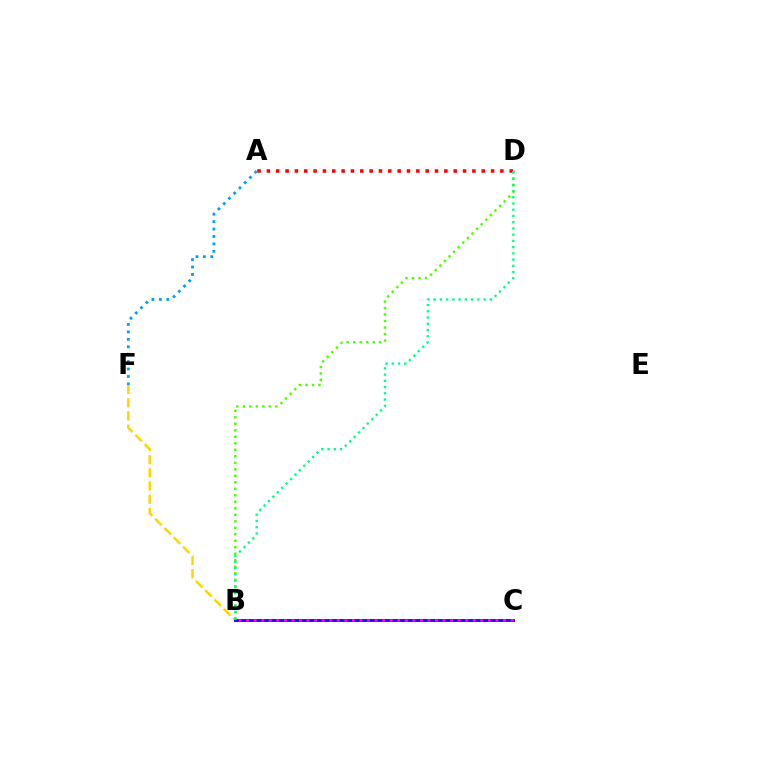{('A', 'D'): [{'color': '#ff0000', 'line_style': 'dotted', 'thickness': 2.54}], ('B', 'F'): [{'color': '#ffd500', 'line_style': 'dashed', 'thickness': 1.79}], ('B', 'C'): [{'color': '#3700ff', 'line_style': 'solid', 'thickness': 2.13}, {'color': '#ff00ed', 'line_style': 'dotted', 'thickness': 2.05}], ('A', 'F'): [{'color': '#009eff', 'line_style': 'dotted', 'thickness': 2.02}], ('B', 'D'): [{'color': '#4fff00', 'line_style': 'dotted', 'thickness': 1.77}, {'color': '#00ff86', 'line_style': 'dotted', 'thickness': 1.69}]}